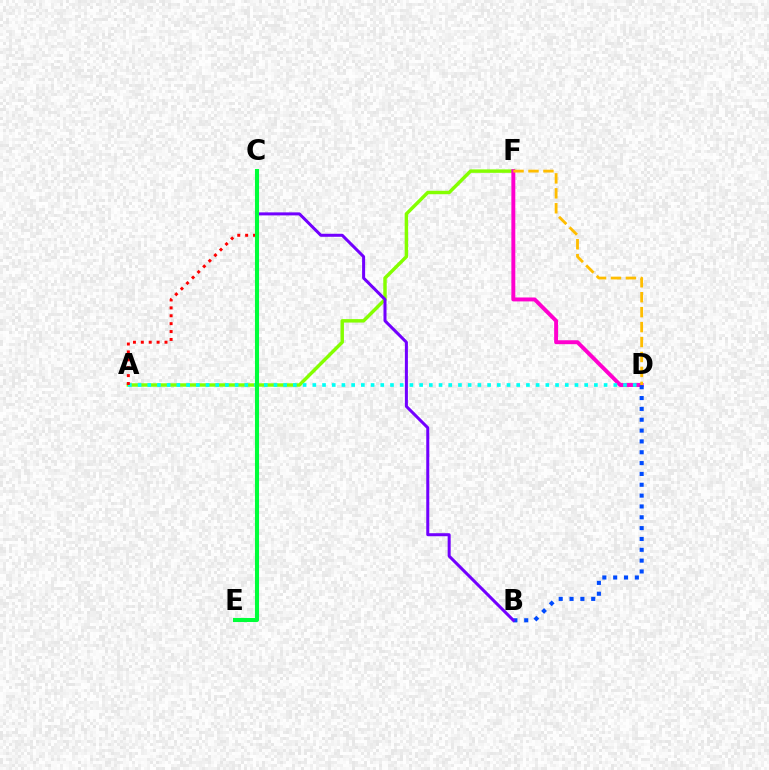{('A', 'F'): [{'color': '#84ff00', 'line_style': 'solid', 'thickness': 2.48}], ('D', 'F'): [{'color': '#ff00cf', 'line_style': 'solid', 'thickness': 2.83}, {'color': '#ffbd00', 'line_style': 'dashed', 'thickness': 2.03}], ('B', 'D'): [{'color': '#004bff', 'line_style': 'dotted', 'thickness': 2.94}], ('B', 'C'): [{'color': '#7200ff', 'line_style': 'solid', 'thickness': 2.17}], ('A', 'D'): [{'color': '#00fff6', 'line_style': 'dotted', 'thickness': 2.64}], ('A', 'C'): [{'color': '#ff0000', 'line_style': 'dotted', 'thickness': 2.15}], ('C', 'E'): [{'color': '#00ff39', 'line_style': 'solid', 'thickness': 2.94}]}